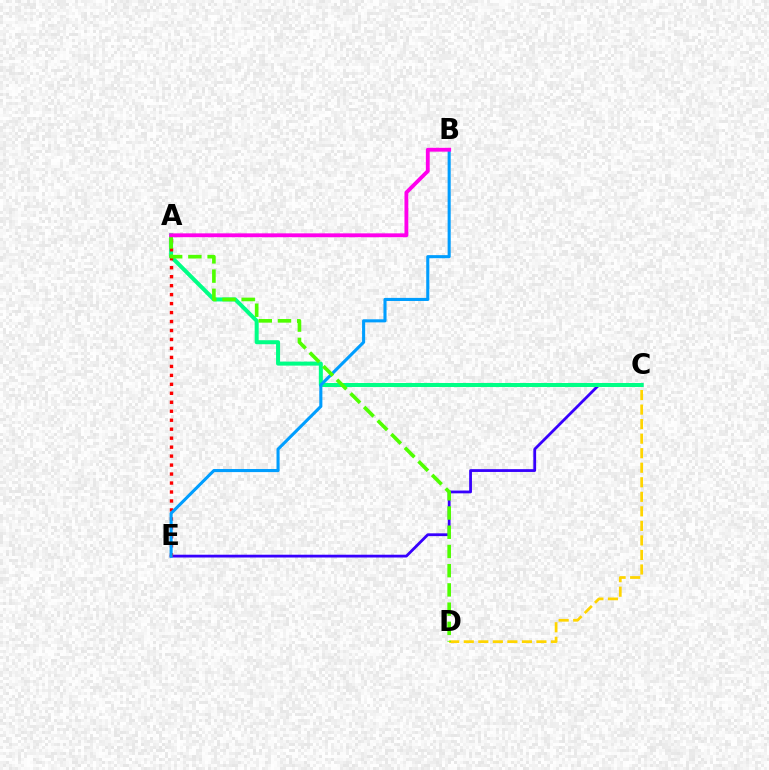{('C', 'E'): [{'color': '#3700ff', 'line_style': 'solid', 'thickness': 2.01}], ('C', 'D'): [{'color': '#ffd500', 'line_style': 'dashed', 'thickness': 1.97}], ('A', 'C'): [{'color': '#00ff86', 'line_style': 'solid', 'thickness': 2.89}], ('A', 'E'): [{'color': '#ff0000', 'line_style': 'dotted', 'thickness': 2.44}], ('B', 'E'): [{'color': '#009eff', 'line_style': 'solid', 'thickness': 2.22}], ('A', 'D'): [{'color': '#4fff00', 'line_style': 'dashed', 'thickness': 2.61}], ('A', 'B'): [{'color': '#ff00ed', 'line_style': 'solid', 'thickness': 2.77}]}